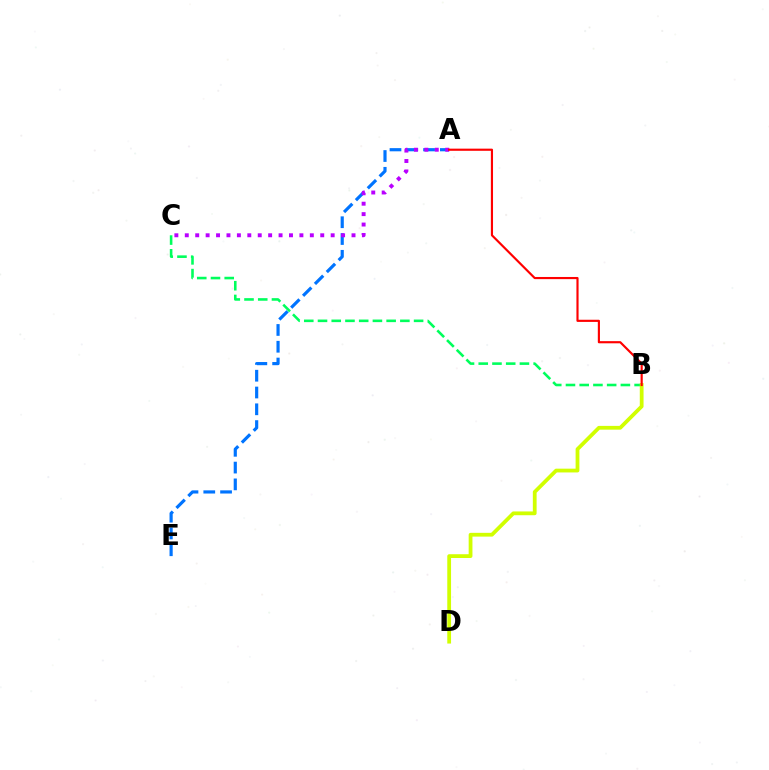{('A', 'E'): [{'color': '#0074ff', 'line_style': 'dashed', 'thickness': 2.28}], ('B', 'C'): [{'color': '#00ff5c', 'line_style': 'dashed', 'thickness': 1.86}], ('B', 'D'): [{'color': '#d1ff00', 'line_style': 'solid', 'thickness': 2.72}], ('A', 'C'): [{'color': '#b900ff', 'line_style': 'dotted', 'thickness': 2.83}], ('A', 'B'): [{'color': '#ff0000', 'line_style': 'solid', 'thickness': 1.55}]}